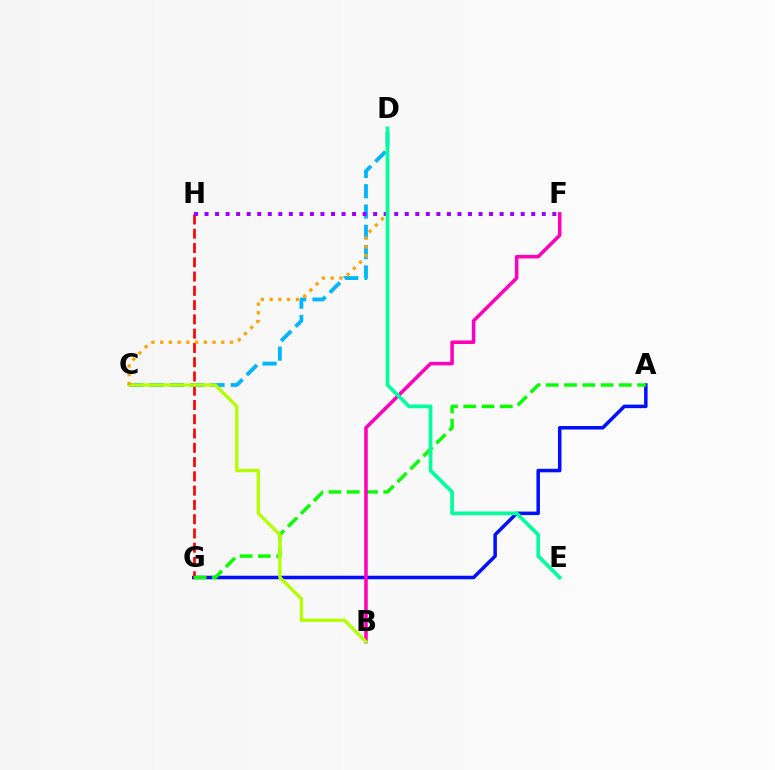{('A', 'G'): [{'color': '#0010ff', 'line_style': 'solid', 'thickness': 2.53}, {'color': '#08ff00', 'line_style': 'dashed', 'thickness': 2.48}], ('G', 'H'): [{'color': '#ff0000', 'line_style': 'dashed', 'thickness': 1.94}], ('C', 'D'): [{'color': '#00b5ff', 'line_style': 'dashed', 'thickness': 2.76}, {'color': '#ffa500', 'line_style': 'dotted', 'thickness': 2.37}], ('B', 'F'): [{'color': '#ff00bd', 'line_style': 'solid', 'thickness': 2.55}], ('B', 'C'): [{'color': '#b3ff00', 'line_style': 'solid', 'thickness': 2.39}], ('F', 'H'): [{'color': '#9b00ff', 'line_style': 'dotted', 'thickness': 2.86}], ('D', 'E'): [{'color': '#00ff9d', 'line_style': 'solid', 'thickness': 2.66}]}